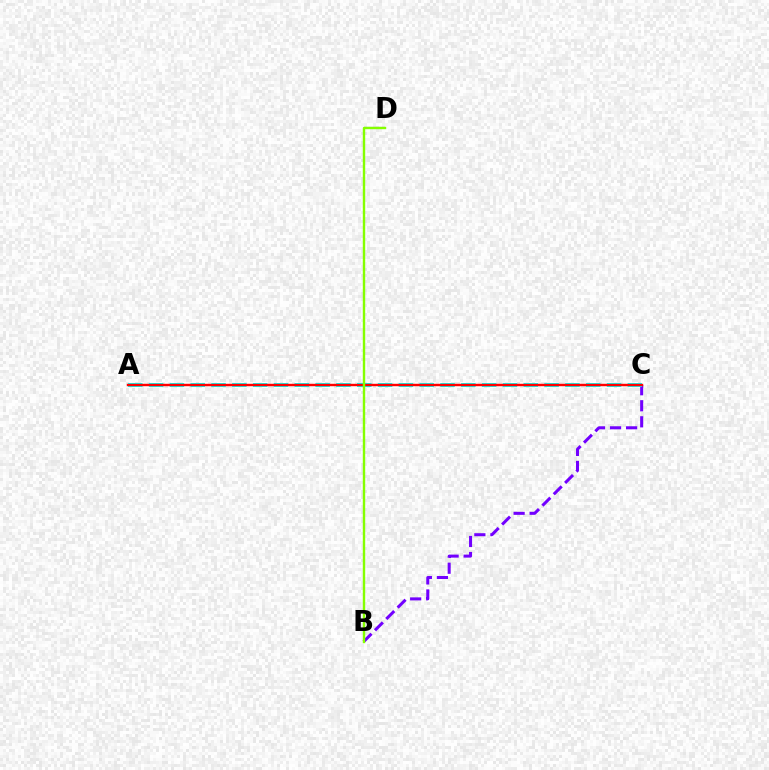{('B', 'C'): [{'color': '#7200ff', 'line_style': 'dashed', 'thickness': 2.18}], ('A', 'C'): [{'color': '#00fff6', 'line_style': 'dashed', 'thickness': 2.83}, {'color': '#ff0000', 'line_style': 'solid', 'thickness': 1.74}], ('B', 'D'): [{'color': '#84ff00', 'line_style': 'solid', 'thickness': 1.73}]}